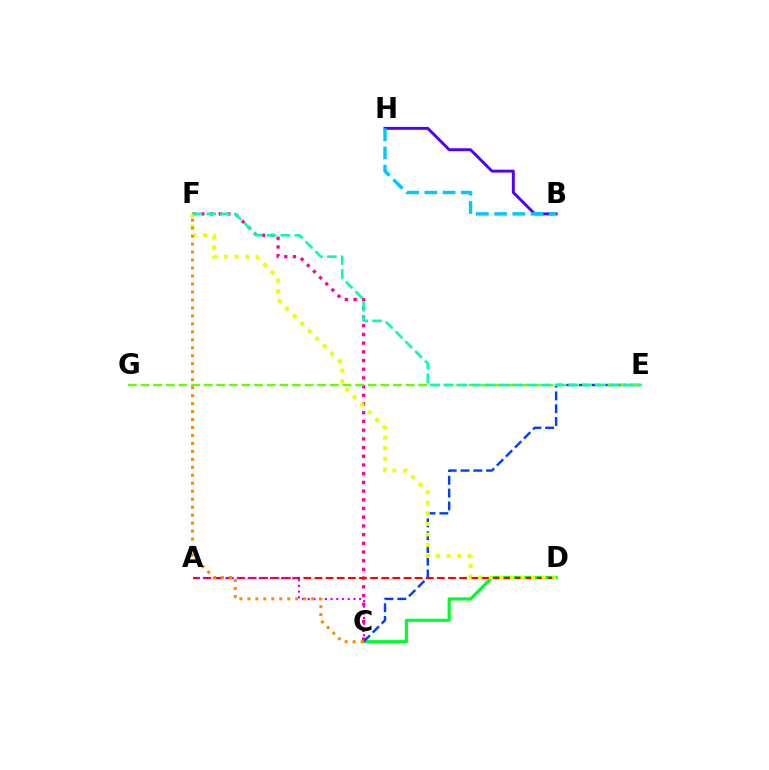{('C', 'F'): [{'color': '#ff00a0', 'line_style': 'dotted', 'thickness': 2.36}, {'color': '#ff8800', 'line_style': 'dotted', 'thickness': 2.17}], ('C', 'D'): [{'color': '#00ff27', 'line_style': 'solid', 'thickness': 2.25}], ('B', 'H'): [{'color': '#4f00ff', 'line_style': 'solid', 'thickness': 2.1}, {'color': '#00c7ff', 'line_style': 'dashed', 'thickness': 2.48}], ('C', 'E'): [{'color': '#003fff', 'line_style': 'dashed', 'thickness': 1.74}], ('E', 'G'): [{'color': '#66ff00', 'line_style': 'dashed', 'thickness': 1.71}], ('A', 'D'): [{'color': '#ff0000', 'line_style': 'dashed', 'thickness': 1.51}], ('D', 'F'): [{'color': '#eeff00', 'line_style': 'dotted', 'thickness': 2.88}], ('A', 'C'): [{'color': '#d600ff', 'line_style': 'dotted', 'thickness': 1.55}], ('E', 'F'): [{'color': '#00ffaf', 'line_style': 'dashed', 'thickness': 1.88}]}